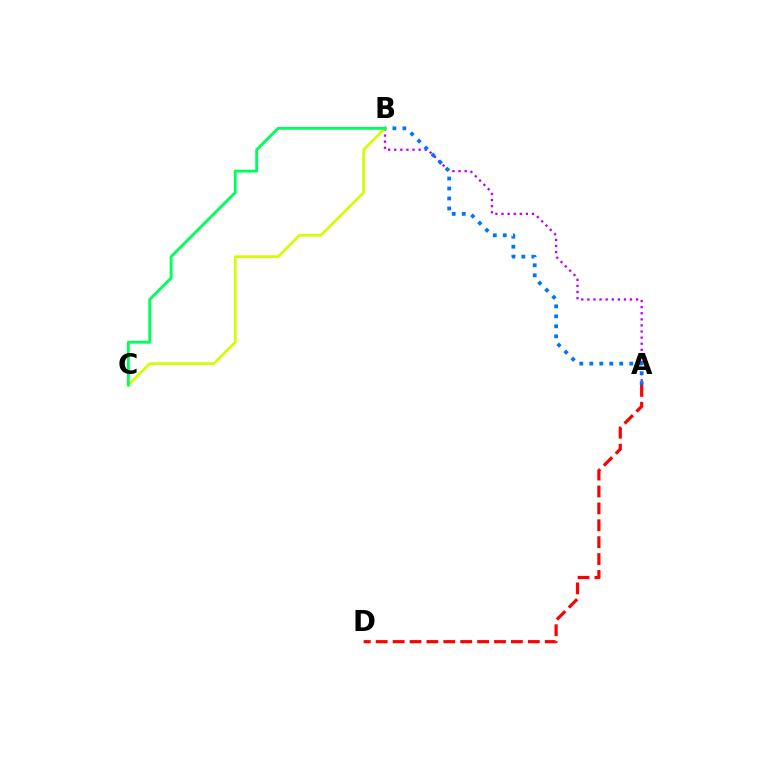{('A', 'B'): [{'color': '#b900ff', 'line_style': 'dotted', 'thickness': 1.66}, {'color': '#0074ff', 'line_style': 'dotted', 'thickness': 2.71}], ('B', 'C'): [{'color': '#d1ff00', 'line_style': 'solid', 'thickness': 1.95}, {'color': '#00ff5c', 'line_style': 'solid', 'thickness': 2.06}], ('A', 'D'): [{'color': '#ff0000', 'line_style': 'dashed', 'thickness': 2.3}]}